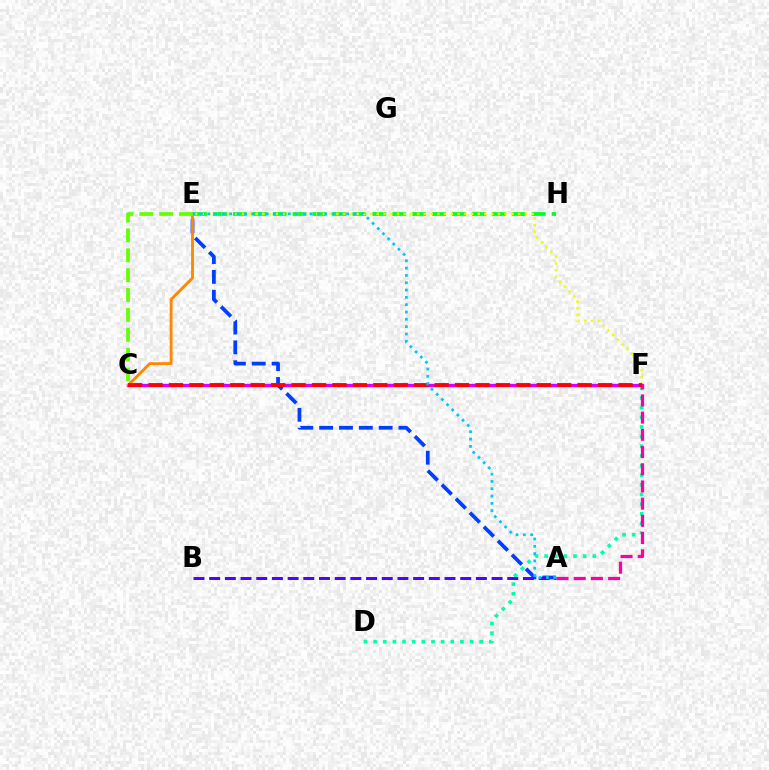{('E', 'H'): [{'color': '#00ff27', 'line_style': 'dashed', 'thickness': 2.71}], ('E', 'F'): [{'color': '#eeff00', 'line_style': 'dotted', 'thickness': 1.83}], ('D', 'F'): [{'color': '#00ffaf', 'line_style': 'dotted', 'thickness': 2.62}], ('C', 'F'): [{'color': '#d600ff', 'line_style': 'solid', 'thickness': 2.39}, {'color': '#ff0000', 'line_style': 'dashed', 'thickness': 2.78}], ('A', 'E'): [{'color': '#003fff', 'line_style': 'dashed', 'thickness': 2.7}, {'color': '#00c7ff', 'line_style': 'dotted', 'thickness': 1.99}], ('A', 'B'): [{'color': '#4f00ff', 'line_style': 'dashed', 'thickness': 2.13}], ('A', 'F'): [{'color': '#ff00a0', 'line_style': 'dashed', 'thickness': 2.34}], ('C', 'E'): [{'color': '#ff8800', 'line_style': 'solid', 'thickness': 2.07}, {'color': '#66ff00', 'line_style': 'dashed', 'thickness': 2.7}]}